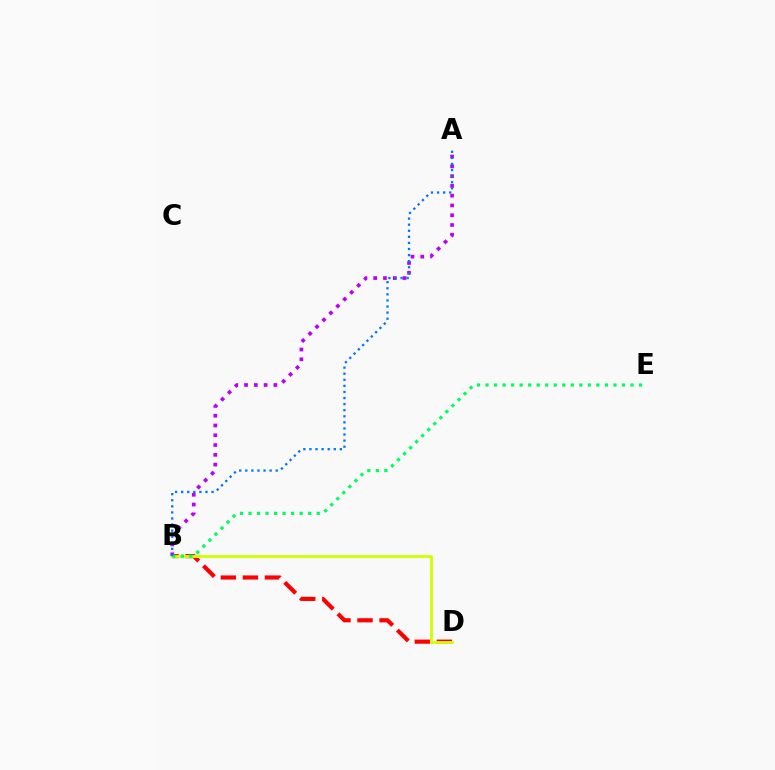{('A', 'B'): [{'color': '#b900ff', 'line_style': 'dotted', 'thickness': 2.66}, {'color': '#0074ff', 'line_style': 'dotted', 'thickness': 1.65}], ('B', 'D'): [{'color': '#ff0000', 'line_style': 'dashed', 'thickness': 2.99}, {'color': '#d1ff00', 'line_style': 'solid', 'thickness': 2.04}], ('B', 'E'): [{'color': '#00ff5c', 'line_style': 'dotted', 'thickness': 2.32}]}